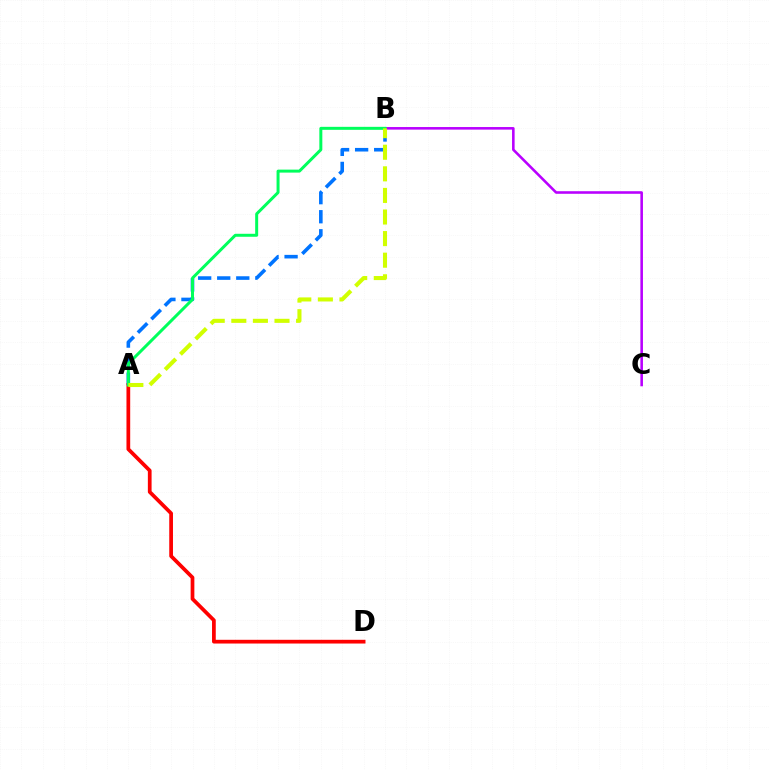{('B', 'C'): [{'color': '#b900ff', 'line_style': 'solid', 'thickness': 1.86}], ('A', 'B'): [{'color': '#0074ff', 'line_style': 'dashed', 'thickness': 2.59}, {'color': '#00ff5c', 'line_style': 'solid', 'thickness': 2.15}, {'color': '#d1ff00', 'line_style': 'dashed', 'thickness': 2.93}], ('A', 'D'): [{'color': '#ff0000', 'line_style': 'solid', 'thickness': 2.69}]}